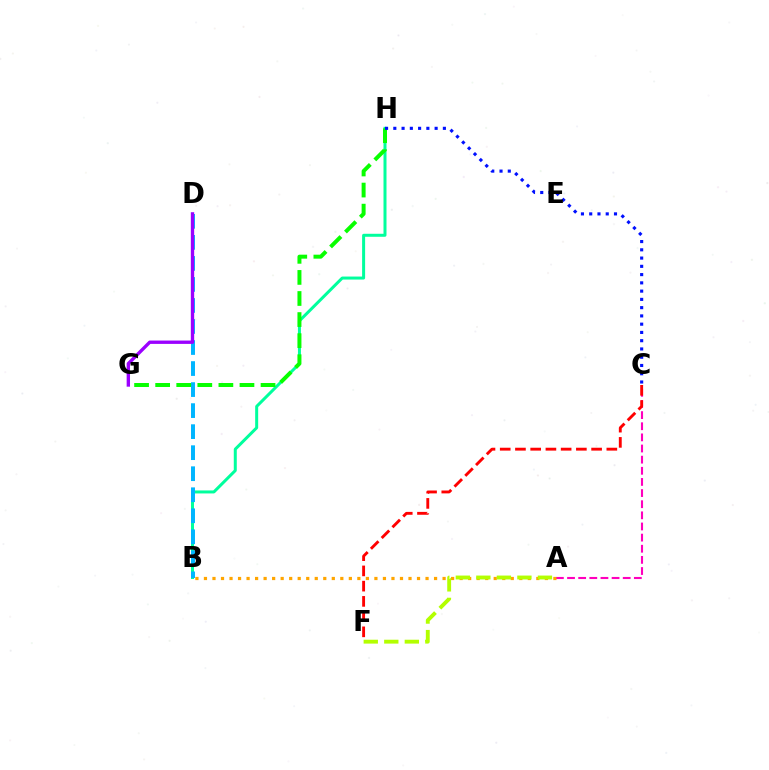{('B', 'H'): [{'color': '#00ff9d', 'line_style': 'solid', 'thickness': 2.16}], ('B', 'D'): [{'color': '#00b5ff', 'line_style': 'dashed', 'thickness': 2.86}], ('G', 'H'): [{'color': '#08ff00', 'line_style': 'dashed', 'thickness': 2.86}], ('D', 'G'): [{'color': '#9b00ff', 'line_style': 'solid', 'thickness': 2.41}], ('A', 'C'): [{'color': '#ff00bd', 'line_style': 'dashed', 'thickness': 1.51}], ('C', 'H'): [{'color': '#0010ff', 'line_style': 'dotted', 'thickness': 2.24}], ('C', 'F'): [{'color': '#ff0000', 'line_style': 'dashed', 'thickness': 2.07}], ('A', 'B'): [{'color': '#ffa500', 'line_style': 'dotted', 'thickness': 2.32}], ('A', 'F'): [{'color': '#b3ff00', 'line_style': 'dashed', 'thickness': 2.79}]}